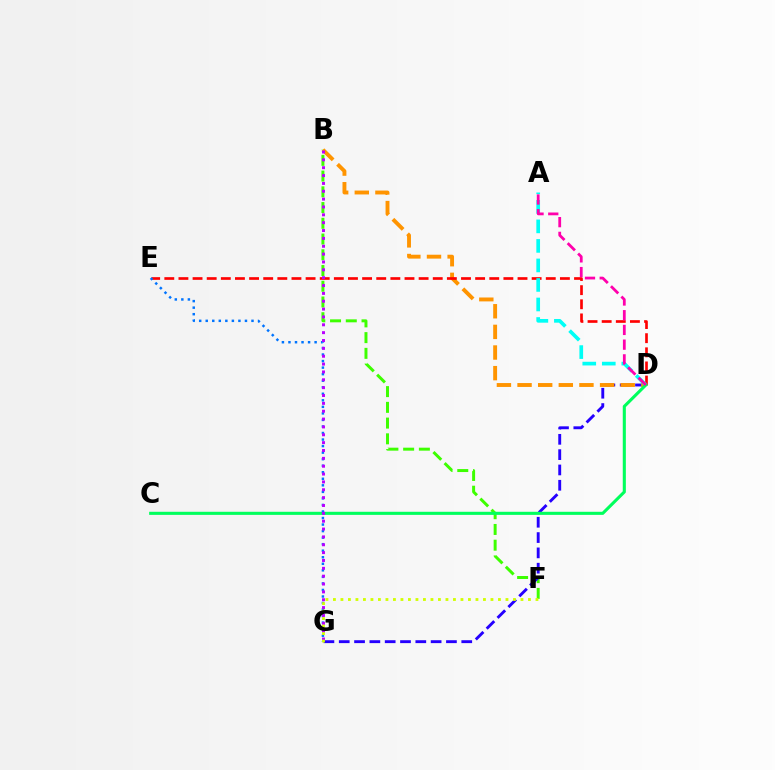{('B', 'F'): [{'color': '#3dff00', 'line_style': 'dashed', 'thickness': 2.14}], ('D', 'G'): [{'color': '#2500ff', 'line_style': 'dashed', 'thickness': 2.08}], ('B', 'D'): [{'color': '#ff9400', 'line_style': 'dashed', 'thickness': 2.8}], ('D', 'E'): [{'color': '#ff0000', 'line_style': 'dashed', 'thickness': 1.92}], ('A', 'D'): [{'color': '#00fff6', 'line_style': 'dashed', 'thickness': 2.65}, {'color': '#ff00ac', 'line_style': 'dashed', 'thickness': 2.0}], ('C', 'D'): [{'color': '#00ff5c', 'line_style': 'solid', 'thickness': 2.22}], ('E', 'G'): [{'color': '#0074ff', 'line_style': 'dotted', 'thickness': 1.78}], ('B', 'G'): [{'color': '#b900ff', 'line_style': 'dotted', 'thickness': 2.13}], ('F', 'G'): [{'color': '#d1ff00', 'line_style': 'dotted', 'thickness': 2.04}]}